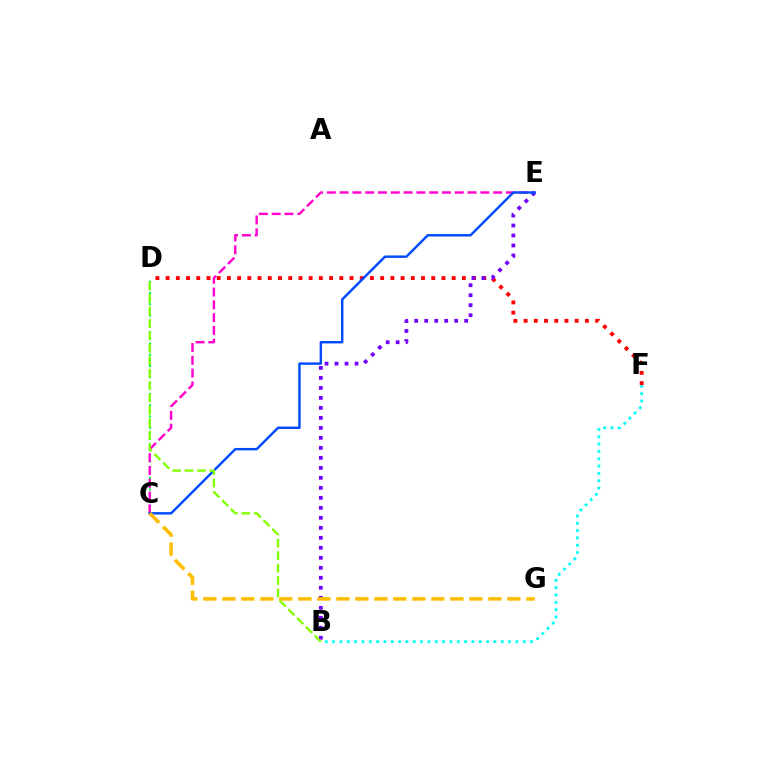{('C', 'D'): [{'color': '#00ff39', 'line_style': 'dotted', 'thickness': 1.53}], ('D', 'F'): [{'color': '#ff0000', 'line_style': 'dotted', 'thickness': 2.78}], ('C', 'E'): [{'color': '#ff00cf', 'line_style': 'dashed', 'thickness': 1.74}, {'color': '#004bff', 'line_style': 'solid', 'thickness': 1.75}], ('B', 'E'): [{'color': '#7200ff', 'line_style': 'dotted', 'thickness': 2.72}], ('B', 'D'): [{'color': '#84ff00', 'line_style': 'dashed', 'thickness': 1.69}], ('C', 'G'): [{'color': '#ffbd00', 'line_style': 'dashed', 'thickness': 2.58}], ('B', 'F'): [{'color': '#00fff6', 'line_style': 'dotted', 'thickness': 1.99}]}